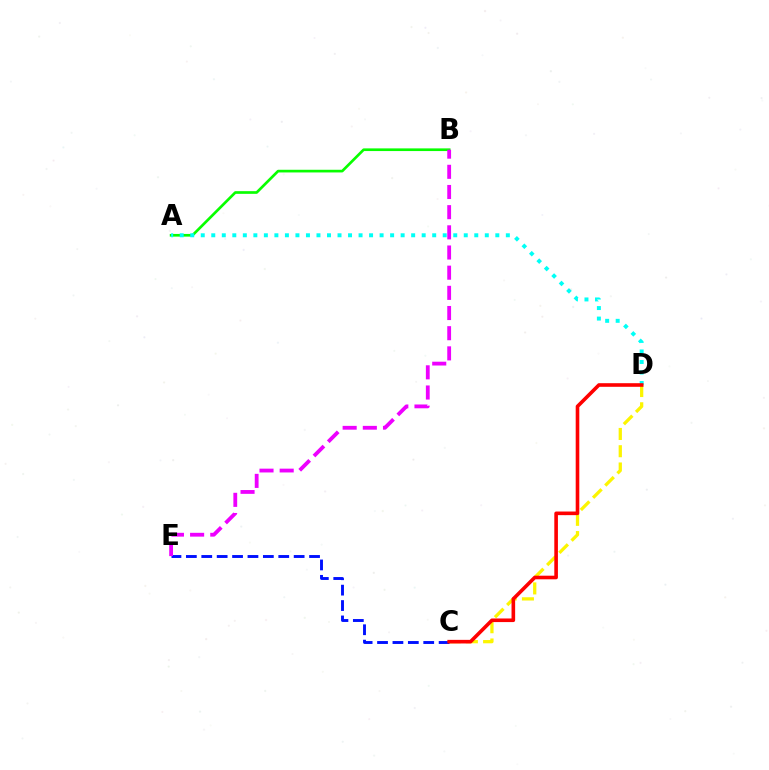{('A', 'B'): [{'color': '#08ff00', 'line_style': 'solid', 'thickness': 1.93}], ('A', 'D'): [{'color': '#00fff6', 'line_style': 'dotted', 'thickness': 2.86}], ('C', 'D'): [{'color': '#fcf500', 'line_style': 'dashed', 'thickness': 2.35}, {'color': '#ff0000', 'line_style': 'solid', 'thickness': 2.6}], ('C', 'E'): [{'color': '#0010ff', 'line_style': 'dashed', 'thickness': 2.09}], ('B', 'E'): [{'color': '#ee00ff', 'line_style': 'dashed', 'thickness': 2.74}]}